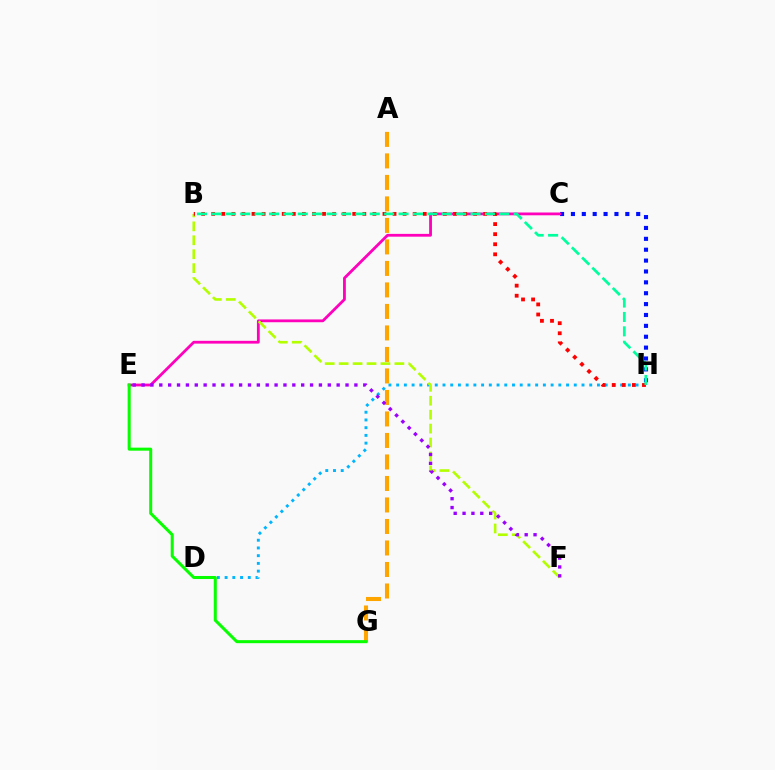{('C', 'H'): [{'color': '#0010ff', 'line_style': 'dotted', 'thickness': 2.96}], ('C', 'E'): [{'color': '#ff00bd', 'line_style': 'solid', 'thickness': 2.01}], ('D', 'H'): [{'color': '#00b5ff', 'line_style': 'dotted', 'thickness': 2.1}], ('A', 'G'): [{'color': '#ffa500', 'line_style': 'dashed', 'thickness': 2.92}], ('E', 'G'): [{'color': '#08ff00', 'line_style': 'solid', 'thickness': 2.18}], ('B', 'F'): [{'color': '#b3ff00', 'line_style': 'dashed', 'thickness': 1.89}], ('E', 'F'): [{'color': '#9b00ff', 'line_style': 'dotted', 'thickness': 2.41}], ('B', 'H'): [{'color': '#ff0000', 'line_style': 'dotted', 'thickness': 2.74}, {'color': '#00ff9d', 'line_style': 'dashed', 'thickness': 1.96}]}